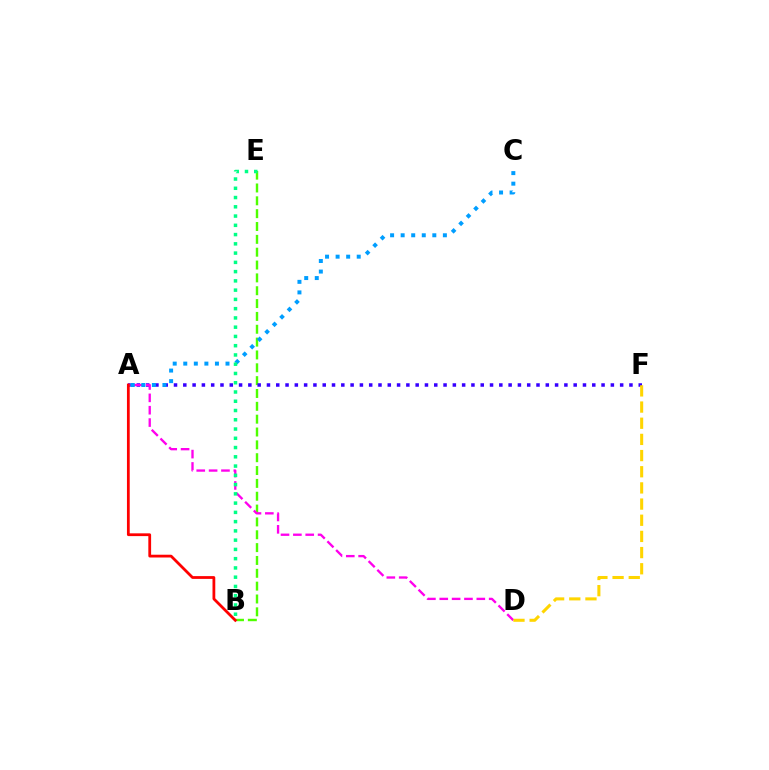{('B', 'E'): [{'color': '#4fff00', 'line_style': 'dashed', 'thickness': 1.74}, {'color': '#00ff86', 'line_style': 'dotted', 'thickness': 2.52}], ('A', 'F'): [{'color': '#3700ff', 'line_style': 'dotted', 'thickness': 2.53}], ('A', 'D'): [{'color': '#ff00ed', 'line_style': 'dashed', 'thickness': 1.68}], ('D', 'F'): [{'color': '#ffd500', 'line_style': 'dashed', 'thickness': 2.2}], ('A', 'B'): [{'color': '#ff0000', 'line_style': 'solid', 'thickness': 2.0}], ('A', 'C'): [{'color': '#009eff', 'line_style': 'dotted', 'thickness': 2.87}]}